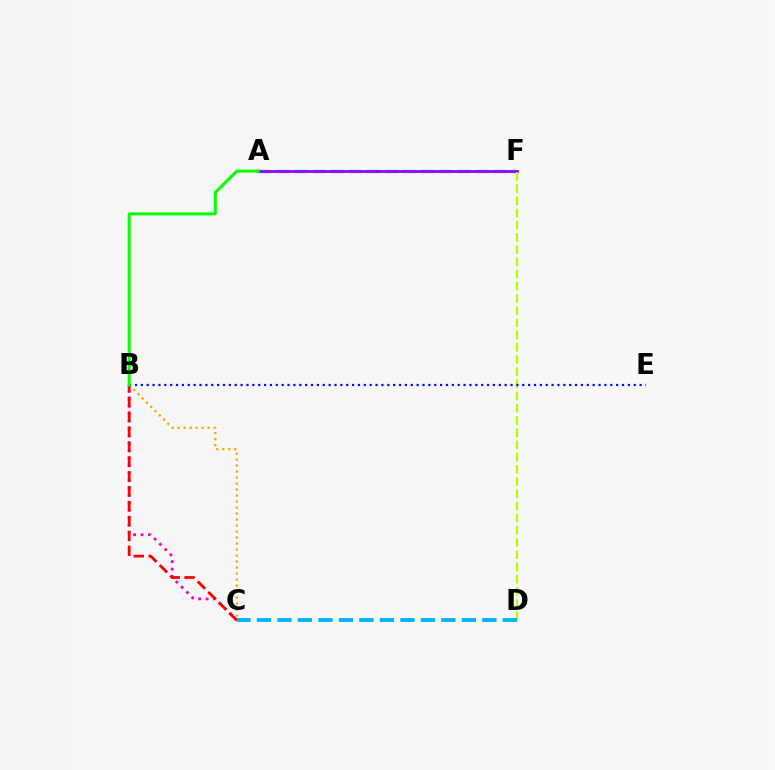{('A', 'F'): [{'color': '#00ff9d', 'line_style': 'dashed', 'thickness': 2.46}, {'color': '#9b00ff', 'line_style': 'solid', 'thickness': 2.02}], ('B', 'C'): [{'color': '#ff00bd', 'line_style': 'dotted', 'thickness': 2.02}, {'color': '#ffa500', 'line_style': 'dotted', 'thickness': 1.63}, {'color': '#ff0000', 'line_style': 'dashed', 'thickness': 2.03}], ('D', 'F'): [{'color': '#b3ff00', 'line_style': 'dashed', 'thickness': 1.66}], ('B', 'E'): [{'color': '#0010ff', 'line_style': 'dotted', 'thickness': 1.59}], ('A', 'B'): [{'color': '#08ff00', 'line_style': 'solid', 'thickness': 2.18}], ('C', 'D'): [{'color': '#00b5ff', 'line_style': 'dashed', 'thickness': 2.78}]}